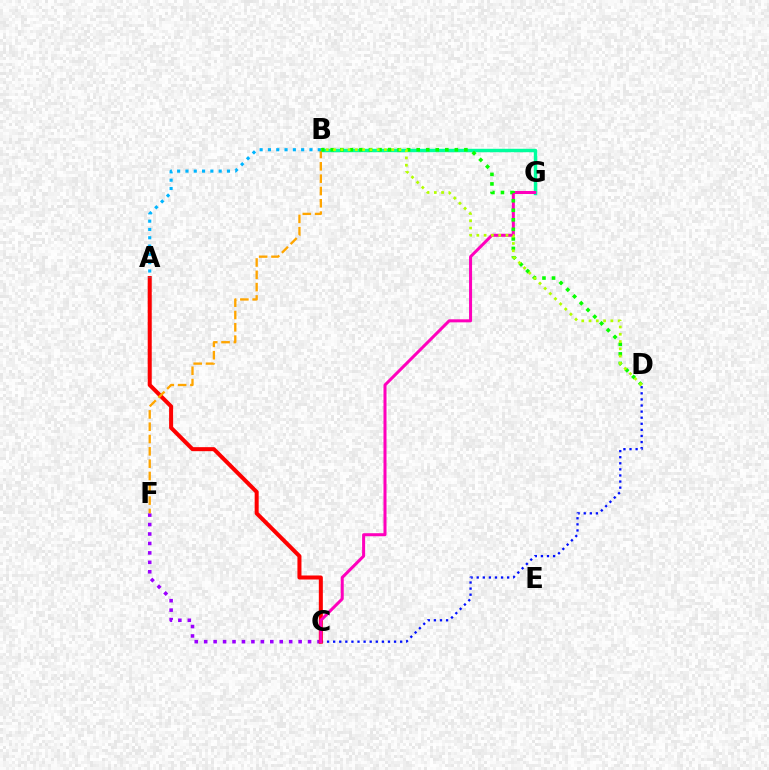{('C', 'F'): [{'color': '#9b00ff', 'line_style': 'dotted', 'thickness': 2.57}], ('C', 'D'): [{'color': '#0010ff', 'line_style': 'dotted', 'thickness': 1.65}], ('A', 'C'): [{'color': '#ff0000', 'line_style': 'solid', 'thickness': 2.9}], ('B', 'G'): [{'color': '#00ff9d', 'line_style': 'solid', 'thickness': 2.46}], ('C', 'G'): [{'color': '#ff00bd', 'line_style': 'solid', 'thickness': 2.18}], ('B', 'F'): [{'color': '#ffa500', 'line_style': 'dashed', 'thickness': 1.67}], ('B', 'D'): [{'color': '#08ff00', 'line_style': 'dotted', 'thickness': 2.59}, {'color': '#b3ff00', 'line_style': 'dotted', 'thickness': 1.98}], ('A', 'B'): [{'color': '#00b5ff', 'line_style': 'dotted', 'thickness': 2.26}]}